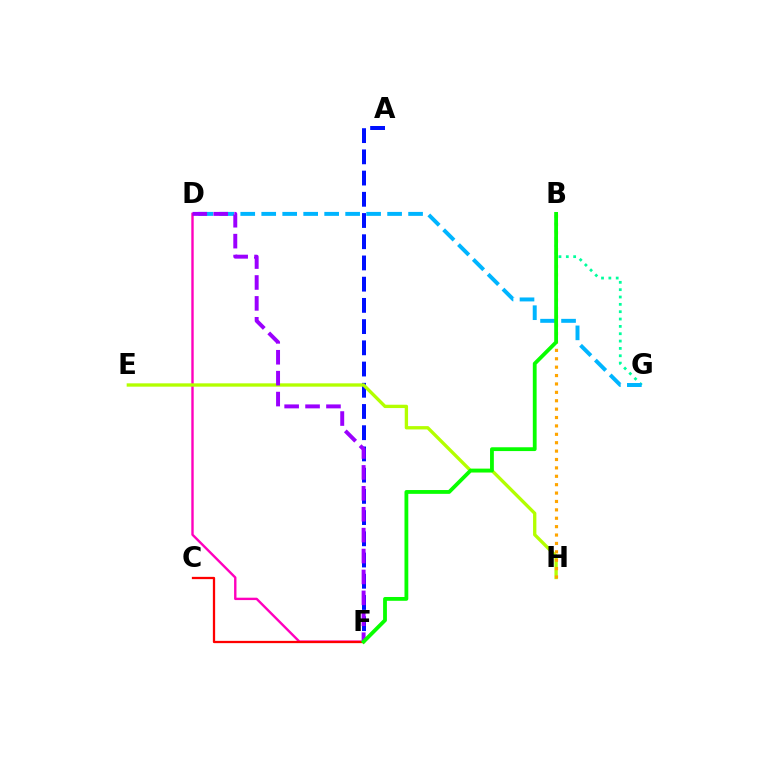{('A', 'F'): [{'color': '#0010ff', 'line_style': 'dashed', 'thickness': 2.88}], ('B', 'G'): [{'color': '#00ff9d', 'line_style': 'dotted', 'thickness': 2.0}], ('D', 'F'): [{'color': '#ff00bd', 'line_style': 'solid', 'thickness': 1.72}, {'color': '#9b00ff', 'line_style': 'dashed', 'thickness': 2.84}], ('E', 'H'): [{'color': '#b3ff00', 'line_style': 'solid', 'thickness': 2.4}], ('C', 'F'): [{'color': '#ff0000', 'line_style': 'solid', 'thickness': 1.64}], ('D', 'G'): [{'color': '#00b5ff', 'line_style': 'dashed', 'thickness': 2.85}], ('B', 'H'): [{'color': '#ffa500', 'line_style': 'dotted', 'thickness': 2.28}], ('B', 'F'): [{'color': '#08ff00', 'line_style': 'solid', 'thickness': 2.74}]}